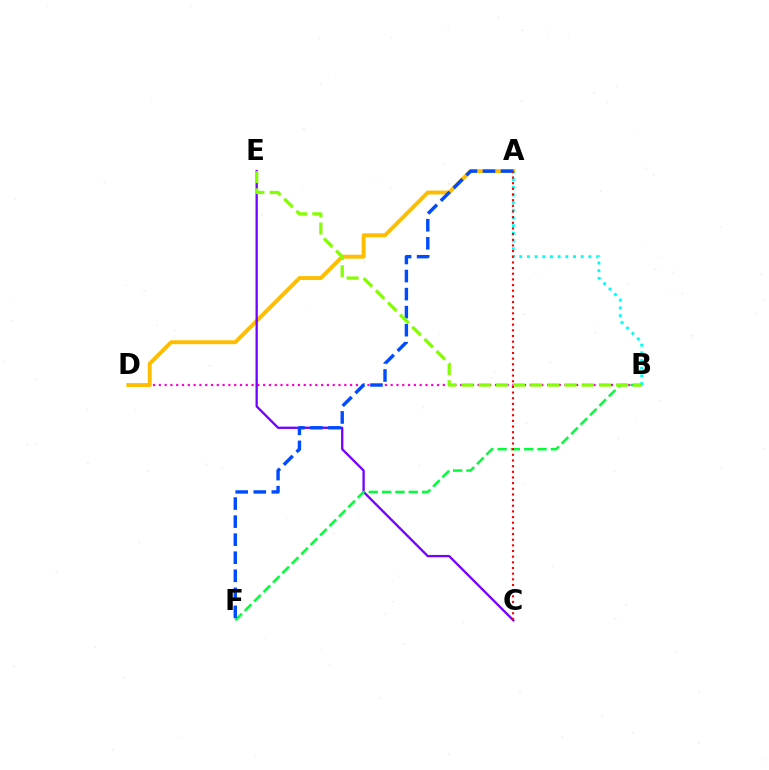{('B', 'D'): [{'color': '#ff00cf', 'line_style': 'dotted', 'thickness': 1.57}], ('A', 'D'): [{'color': '#ffbd00', 'line_style': 'solid', 'thickness': 2.82}], ('A', 'B'): [{'color': '#00fff6', 'line_style': 'dotted', 'thickness': 2.09}], ('C', 'E'): [{'color': '#7200ff', 'line_style': 'solid', 'thickness': 1.66}], ('B', 'F'): [{'color': '#00ff39', 'line_style': 'dashed', 'thickness': 1.81}], ('A', 'F'): [{'color': '#004bff', 'line_style': 'dashed', 'thickness': 2.45}], ('B', 'E'): [{'color': '#84ff00', 'line_style': 'dashed', 'thickness': 2.33}], ('A', 'C'): [{'color': '#ff0000', 'line_style': 'dotted', 'thickness': 1.54}]}